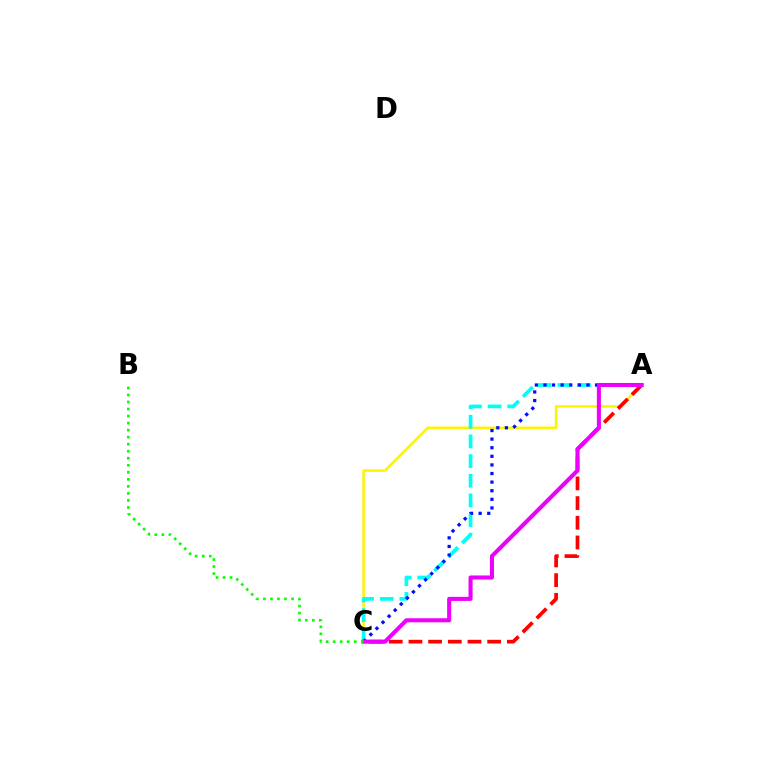{('A', 'C'): [{'color': '#fcf500', 'line_style': 'solid', 'thickness': 1.81}, {'color': '#ff0000', 'line_style': 'dashed', 'thickness': 2.67}, {'color': '#00fff6', 'line_style': 'dashed', 'thickness': 2.67}, {'color': '#0010ff', 'line_style': 'dotted', 'thickness': 2.34}, {'color': '#ee00ff', 'line_style': 'solid', 'thickness': 2.93}], ('B', 'C'): [{'color': '#08ff00', 'line_style': 'dotted', 'thickness': 1.91}]}